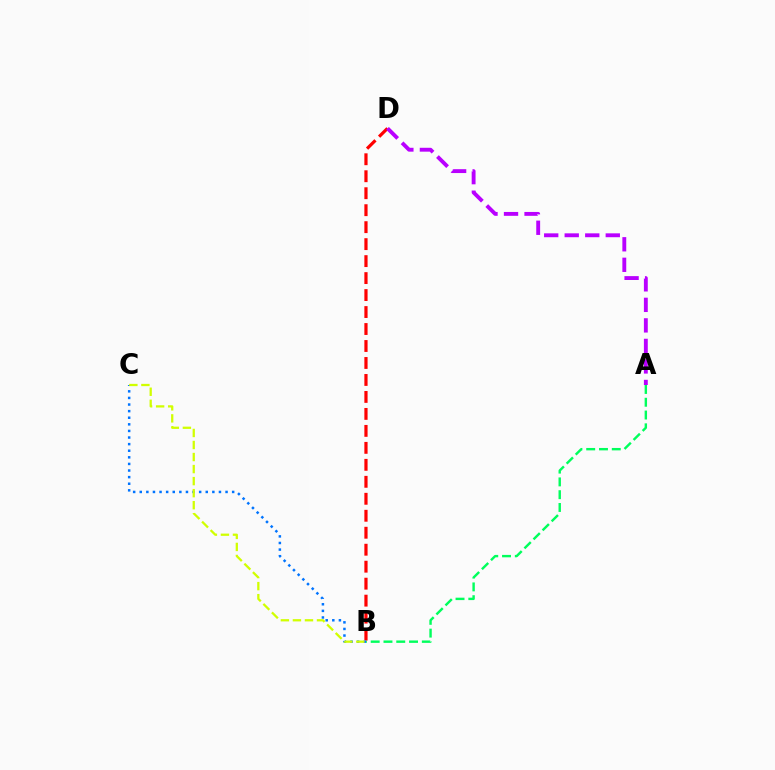{('A', 'B'): [{'color': '#00ff5c', 'line_style': 'dashed', 'thickness': 1.74}], ('B', 'D'): [{'color': '#ff0000', 'line_style': 'dashed', 'thickness': 2.31}], ('B', 'C'): [{'color': '#0074ff', 'line_style': 'dotted', 'thickness': 1.79}, {'color': '#d1ff00', 'line_style': 'dashed', 'thickness': 1.64}], ('A', 'D'): [{'color': '#b900ff', 'line_style': 'dashed', 'thickness': 2.79}]}